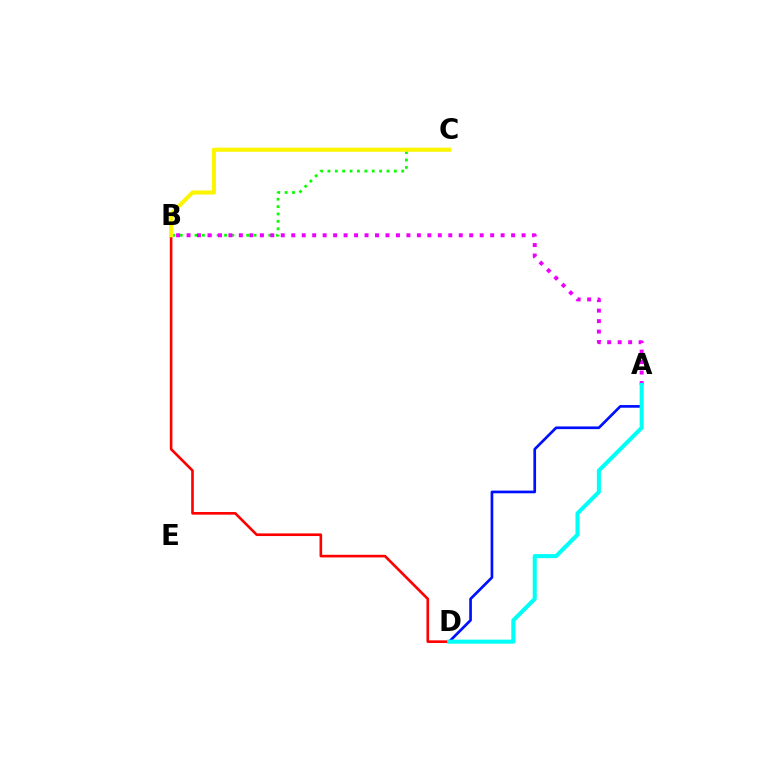{('B', 'D'): [{'color': '#ff0000', 'line_style': 'solid', 'thickness': 1.89}], ('B', 'C'): [{'color': '#08ff00', 'line_style': 'dotted', 'thickness': 2.01}, {'color': '#fcf500', 'line_style': 'solid', 'thickness': 2.93}], ('A', 'D'): [{'color': '#0010ff', 'line_style': 'solid', 'thickness': 1.93}, {'color': '#00fff6', 'line_style': 'solid', 'thickness': 2.92}], ('A', 'B'): [{'color': '#ee00ff', 'line_style': 'dotted', 'thickness': 2.84}]}